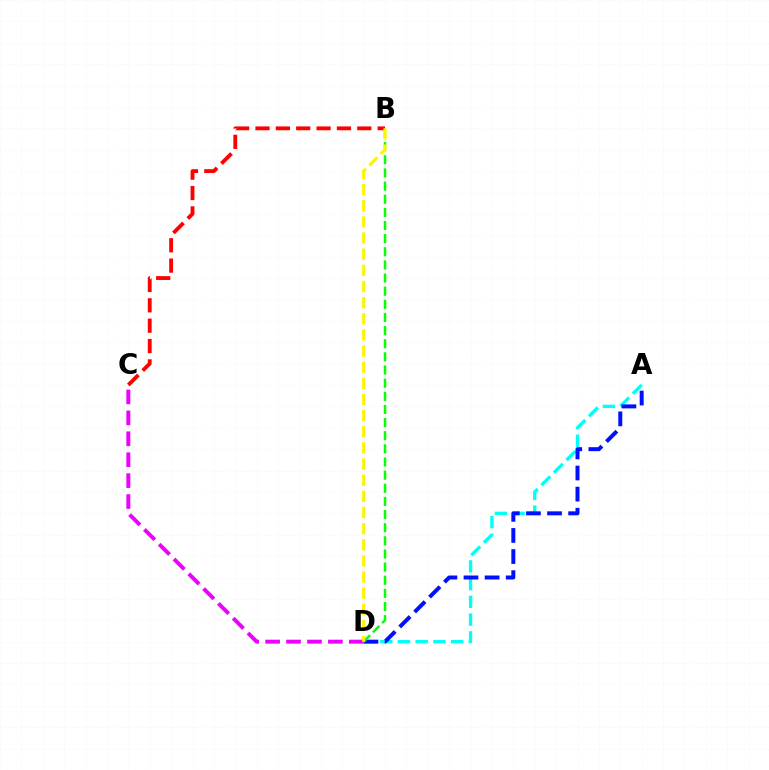{('A', 'D'): [{'color': '#00fff6', 'line_style': 'dashed', 'thickness': 2.41}, {'color': '#0010ff', 'line_style': 'dashed', 'thickness': 2.87}], ('B', 'C'): [{'color': '#ff0000', 'line_style': 'dashed', 'thickness': 2.77}], ('C', 'D'): [{'color': '#ee00ff', 'line_style': 'dashed', 'thickness': 2.84}], ('B', 'D'): [{'color': '#08ff00', 'line_style': 'dashed', 'thickness': 1.78}, {'color': '#fcf500', 'line_style': 'dashed', 'thickness': 2.19}]}